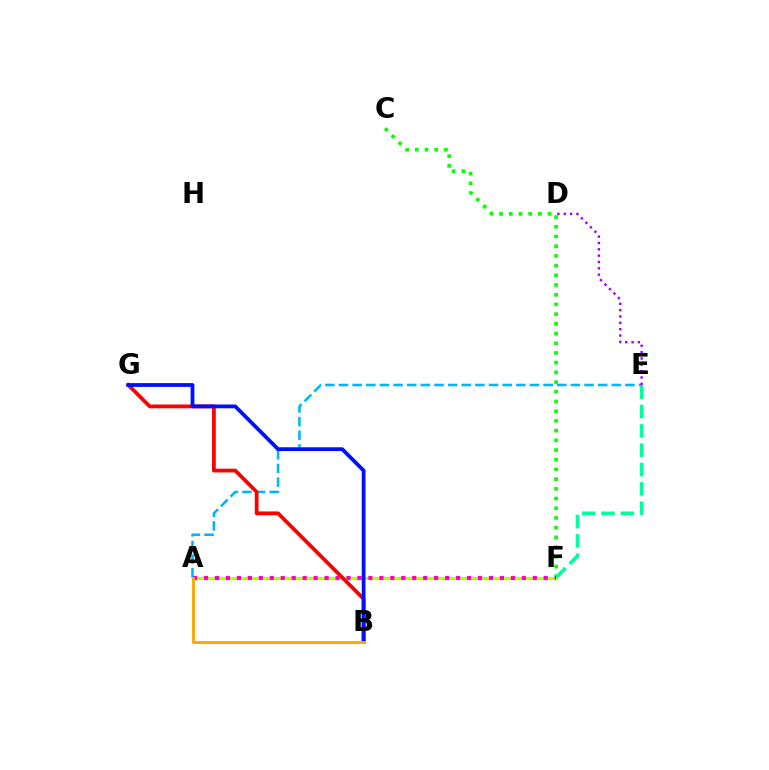{('C', 'F'): [{'color': '#08ff00', 'line_style': 'dotted', 'thickness': 2.64}], ('A', 'F'): [{'color': '#b3ff00', 'line_style': 'solid', 'thickness': 2.24}, {'color': '#ff00bd', 'line_style': 'dotted', 'thickness': 2.98}], ('E', 'F'): [{'color': '#00ff9d', 'line_style': 'dashed', 'thickness': 2.63}], ('A', 'E'): [{'color': '#00b5ff', 'line_style': 'dashed', 'thickness': 1.85}], ('B', 'G'): [{'color': '#ff0000', 'line_style': 'solid', 'thickness': 2.72}, {'color': '#0010ff', 'line_style': 'solid', 'thickness': 2.73}], ('D', 'E'): [{'color': '#9b00ff', 'line_style': 'dotted', 'thickness': 1.72}], ('A', 'B'): [{'color': '#ffa500', 'line_style': 'solid', 'thickness': 2.07}]}